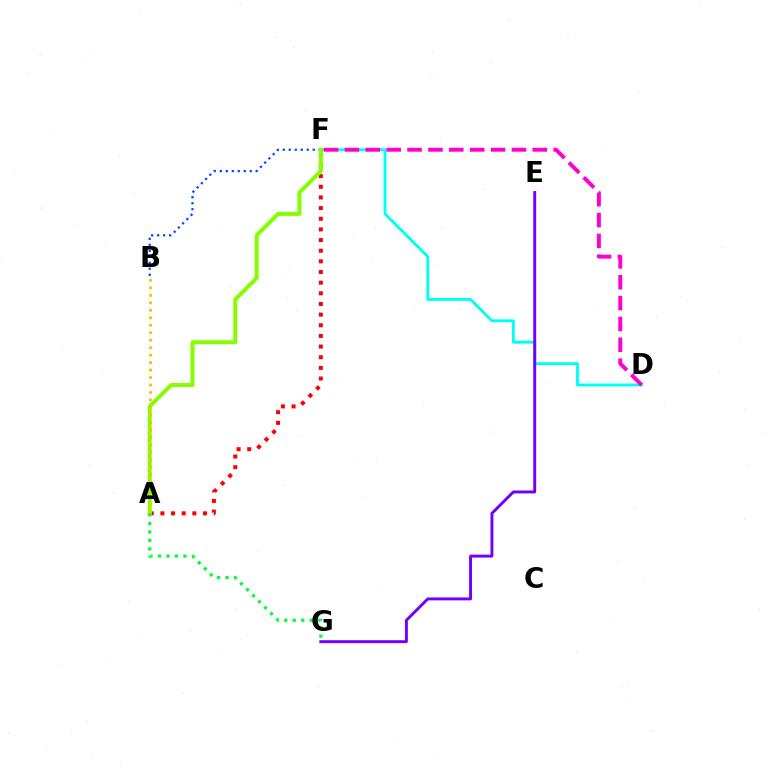{('B', 'F'): [{'color': '#004bff', 'line_style': 'dotted', 'thickness': 1.63}], ('D', 'F'): [{'color': '#00fff6', 'line_style': 'solid', 'thickness': 2.07}, {'color': '#ff00cf', 'line_style': 'dashed', 'thickness': 2.84}], ('A', 'F'): [{'color': '#ff0000', 'line_style': 'dotted', 'thickness': 2.89}, {'color': '#84ff00', 'line_style': 'solid', 'thickness': 2.89}], ('E', 'G'): [{'color': '#7200ff', 'line_style': 'solid', 'thickness': 2.11}], ('A', 'B'): [{'color': '#ffbd00', 'line_style': 'dotted', 'thickness': 2.03}], ('A', 'G'): [{'color': '#00ff39', 'line_style': 'dotted', 'thickness': 2.31}]}